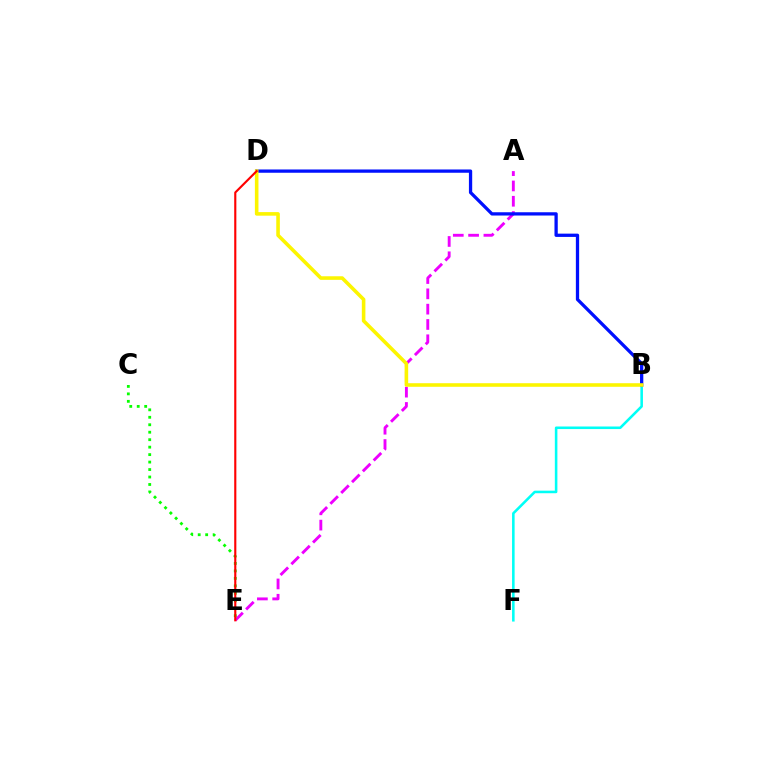{('A', 'E'): [{'color': '#ee00ff', 'line_style': 'dashed', 'thickness': 2.08}], ('B', 'F'): [{'color': '#00fff6', 'line_style': 'solid', 'thickness': 1.85}], ('B', 'D'): [{'color': '#0010ff', 'line_style': 'solid', 'thickness': 2.36}, {'color': '#fcf500', 'line_style': 'solid', 'thickness': 2.58}], ('C', 'E'): [{'color': '#08ff00', 'line_style': 'dotted', 'thickness': 2.03}], ('D', 'E'): [{'color': '#ff0000', 'line_style': 'solid', 'thickness': 1.54}]}